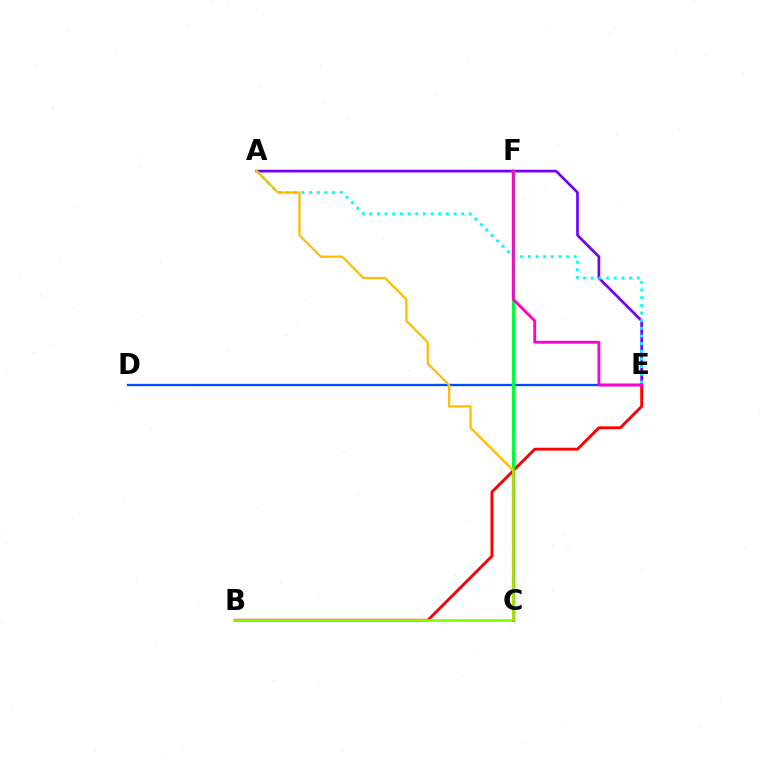{('D', 'E'): [{'color': '#004bff', 'line_style': 'solid', 'thickness': 1.67}], ('B', 'E'): [{'color': '#ff0000', 'line_style': 'solid', 'thickness': 2.08}], ('A', 'E'): [{'color': '#7200ff', 'line_style': 'solid', 'thickness': 1.94}, {'color': '#00fff6', 'line_style': 'dotted', 'thickness': 2.08}], ('B', 'C'): [{'color': '#84ff00', 'line_style': 'solid', 'thickness': 1.95}], ('C', 'F'): [{'color': '#00ff39', 'line_style': 'solid', 'thickness': 2.34}], ('A', 'C'): [{'color': '#ffbd00', 'line_style': 'solid', 'thickness': 1.62}], ('E', 'F'): [{'color': '#ff00cf', 'line_style': 'solid', 'thickness': 2.05}]}